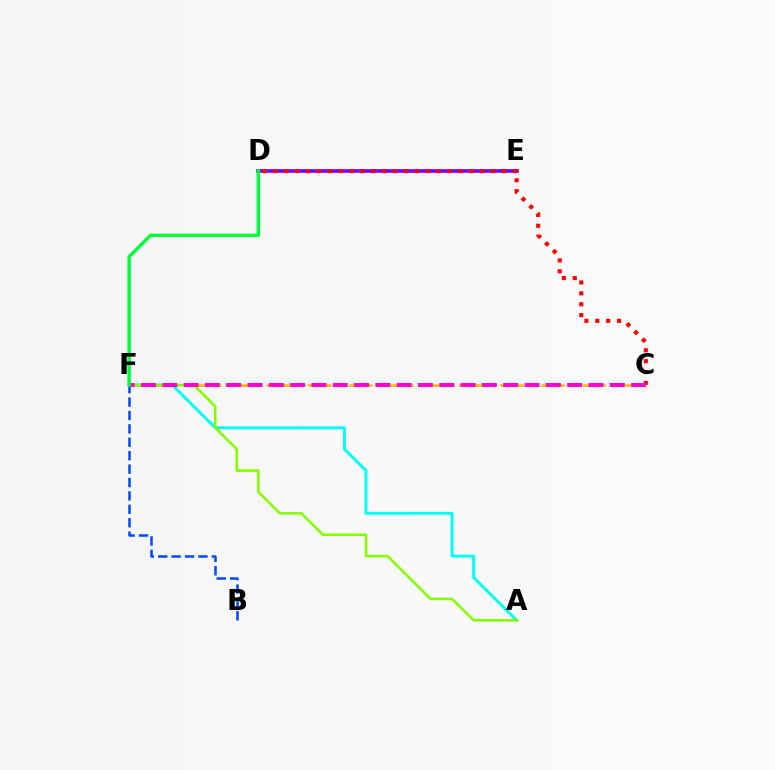{('D', 'E'): [{'color': '#7200ff', 'line_style': 'solid', 'thickness': 2.62}], ('A', 'F'): [{'color': '#00fff6', 'line_style': 'solid', 'thickness': 2.11}, {'color': '#84ff00', 'line_style': 'solid', 'thickness': 1.84}], ('B', 'F'): [{'color': '#004bff', 'line_style': 'dashed', 'thickness': 1.82}], ('C', 'D'): [{'color': '#ff0000', 'line_style': 'dotted', 'thickness': 2.96}], ('C', 'F'): [{'color': '#ffbd00', 'line_style': 'dashed', 'thickness': 1.87}, {'color': '#ff00cf', 'line_style': 'dashed', 'thickness': 2.89}], ('D', 'F'): [{'color': '#00ff39', 'line_style': 'solid', 'thickness': 2.45}]}